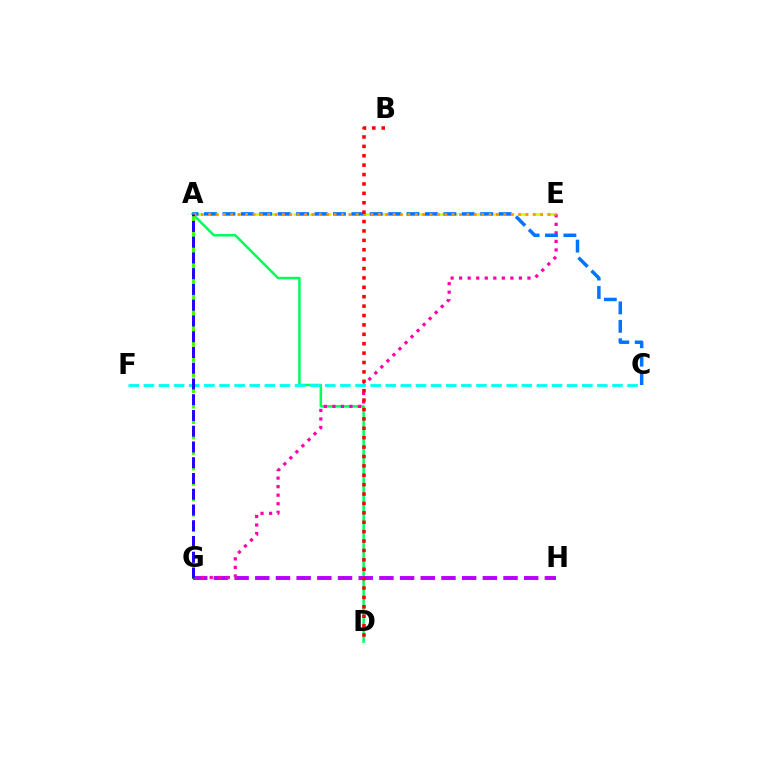{('A', 'E'): [{'color': '#d1ff00', 'line_style': 'dashed', 'thickness': 1.91}, {'color': '#ff9400', 'line_style': 'dotted', 'thickness': 2.0}], ('A', 'D'): [{'color': '#00ff5c', 'line_style': 'solid', 'thickness': 1.81}], ('G', 'H'): [{'color': '#b900ff', 'line_style': 'dashed', 'thickness': 2.81}], ('E', 'G'): [{'color': '#ff00ac', 'line_style': 'dotted', 'thickness': 2.32}], ('C', 'F'): [{'color': '#00fff6', 'line_style': 'dashed', 'thickness': 2.05}], ('A', 'G'): [{'color': '#3dff00', 'line_style': 'dashed', 'thickness': 2.1}, {'color': '#2500ff', 'line_style': 'dashed', 'thickness': 2.14}], ('A', 'C'): [{'color': '#0074ff', 'line_style': 'dashed', 'thickness': 2.5}], ('B', 'D'): [{'color': '#ff0000', 'line_style': 'dotted', 'thickness': 2.55}]}